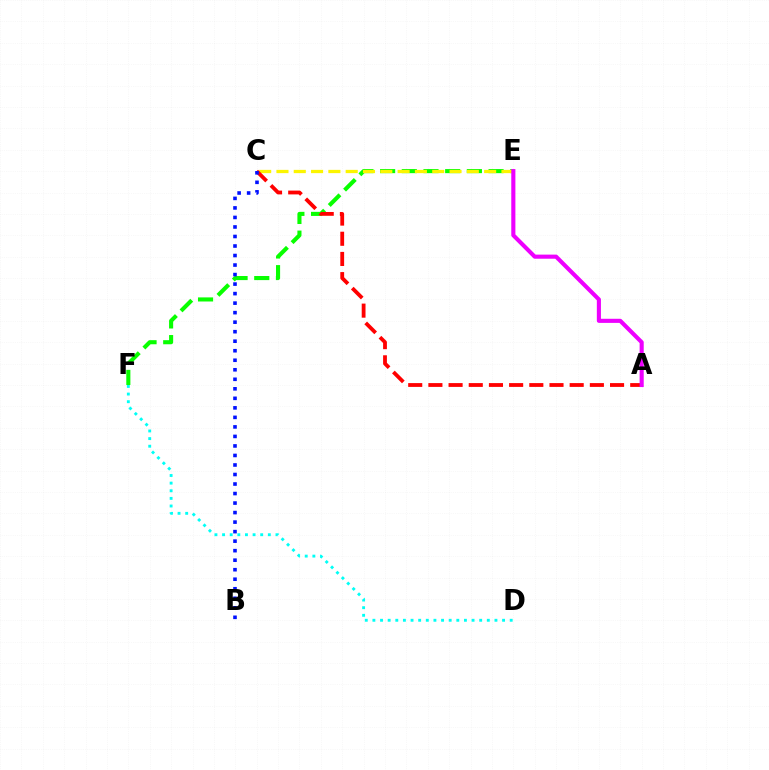{('E', 'F'): [{'color': '#08ff00', 'line_style': 'dashed', 'thickness': 2.95}], ('C', 'E'): [{'color': '#fcf500', 'line_style': 'dashed', 'thickness': 2.35}], ('A', 'C'): [{'color': '#ff0000', 'line_style': 'dashed', 'thickness': 2.74}], ('D', 'F'): [{'color': '#00fff6', 'line_style': 'dotted', 'thickness': 2.07}], ('A', 'E'): [{'color': '#ee00ff', 'line_style': 'solid', 'thickness': 2.96}], ('B', 'C'): [{'color': '#0010ff', 'line_style': 'dotted', 'thickness': 2.59}]}